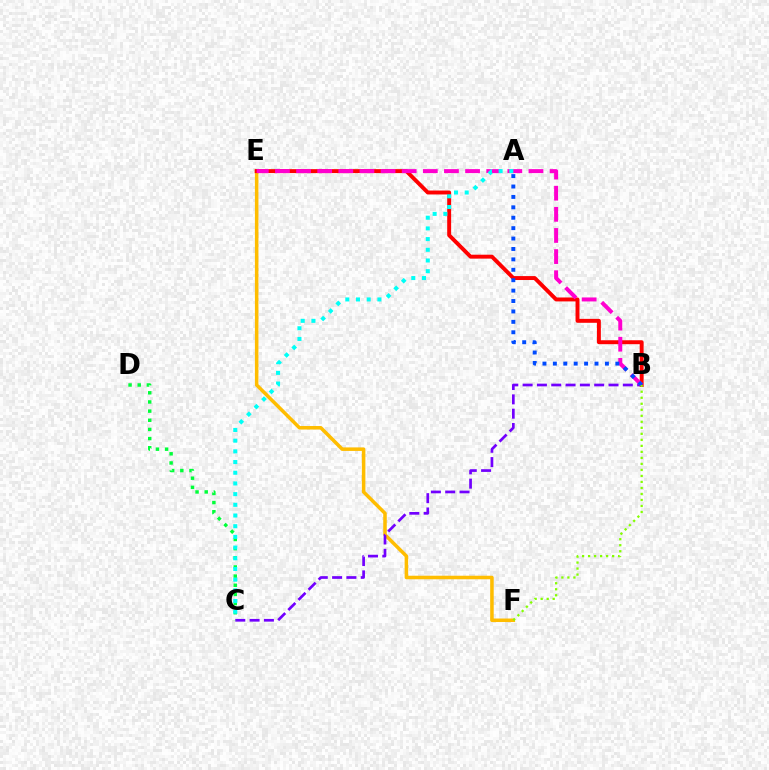{('E', 'F'): [{'color': '#ffbd00', 'line_style': 'solid', 'thickness': 2.54}], ('B', 'C'): [{'color': '#7200ff', 'line_style': 'dashed', 'thickness': 1.95}], ('C', 'D'): [{'color': '#00ff39', 'line_style': 'dotted', 'thickness': 2.49}], ('B', 'E'): [{'color': '#ff0000', 'line_style': 'solid', 'thickness': 2.83}, {'color': '#ff00cf', 'line_style': 'dashed', 'thickness': 2.87}], ('A', 'B'): [{'color': '#004bff', 'line_style': 'dotted', 'thickness': 2.83}], ('A', 'C'): [{'color': '#00fff6', 'line_style': 'dotted', 'thickness': 2.9}], ('B', 'F'): [{'color': '#84ff00', 'line_style': 'dotted', 'thickness': 1.63}]}